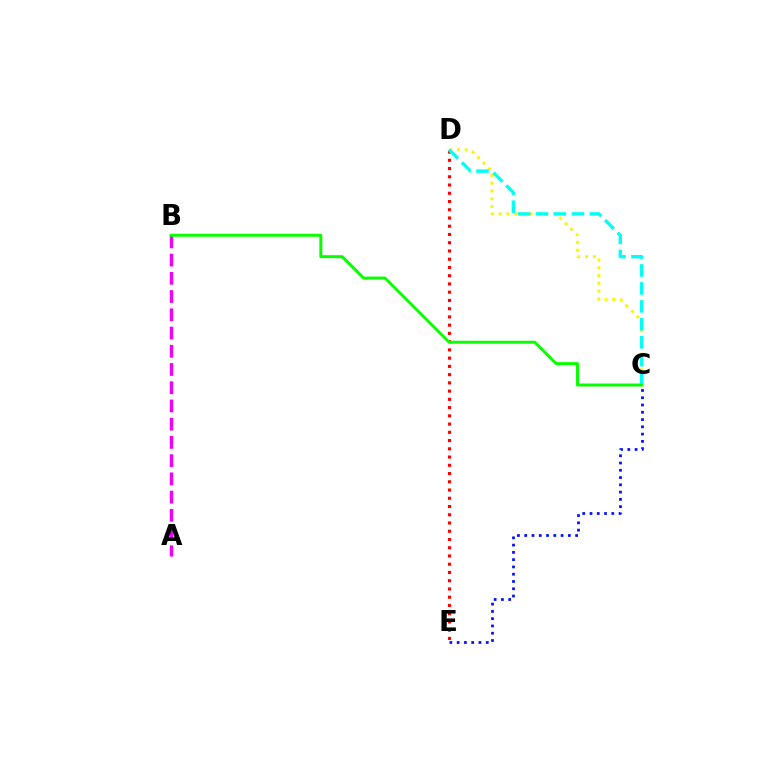{('A', 'B'): [{'color': '#ee00ff', 'line_style': 'dashed', 'thickness': 2.48}], ('C', 'D'): [{'color': '#fcf500', 'line_style': 'dotted', 'thickness': 2.11}, {'color': '#00fff6', 'line_style': 'dashed', 'thickness': 2.44}], ('D', 'E'): [{'color': '#ff0000', 'line_style': 'dotted', 'thickness': 2.24}], ('B', 'C'): [{'color': '#08ff00', 'line_style': 'solid', 'thickness': 2.13}], ('C', 'E'): [{'color': '#0010ff', 'line_style': 'dotted', 'thickness': 1.98}]}